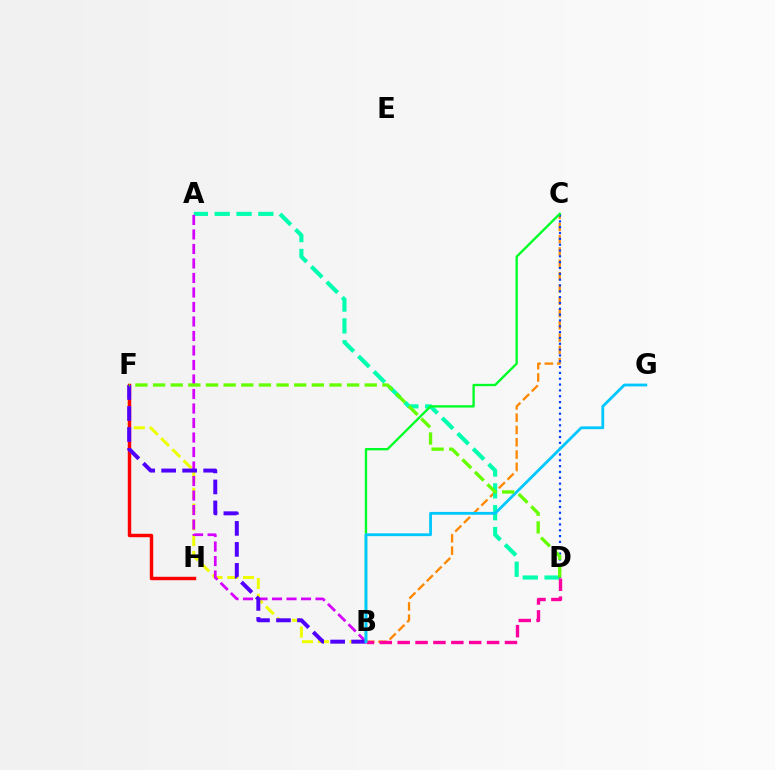{('B', 'C'): [{'color': '#ff8800', 'line_style': 'dashed', 'thickness': 1.67}, {'color': '#00ff27', 'line_style': 'solid', 'thickness': 1.69}], ('B', 'F'): [{'color': '#eeff00', 'line_style': 'dashed', 'thickness': 2.15}, {'color': '#4f00ff', 'line_style': 'dashed', 'thickness': 2.85}], ('A', 'D'): [{'color': '#00ffaf', 'line_style': 'dashed', 'thickness': 2.97}], ('C', 'D'): [{'color': '#003fff', 'line_style': 'dotted', 'thickness': 1.58}], ('B', 'D'): [{'color': '#ff00a0', 'line_style': 'dashed', 'thickness': 2.43}], ('F', 'H'): [{'color': '#ff0000', 'line_style': 'solid', 'thickness': 2.48}], ('A', 'B'): [{'color': '#d600ff', 'line_style': 'dashed', 'thickness': 1.97}], ('B', 'G'): [{'color': '#00c7ff', 'line_style': 'solid', 'thickness': 2.02}], ('D', 'F'): [{'color': '#66ff00', 'line_style': 'dashed', 'thickness': 2.4}]}